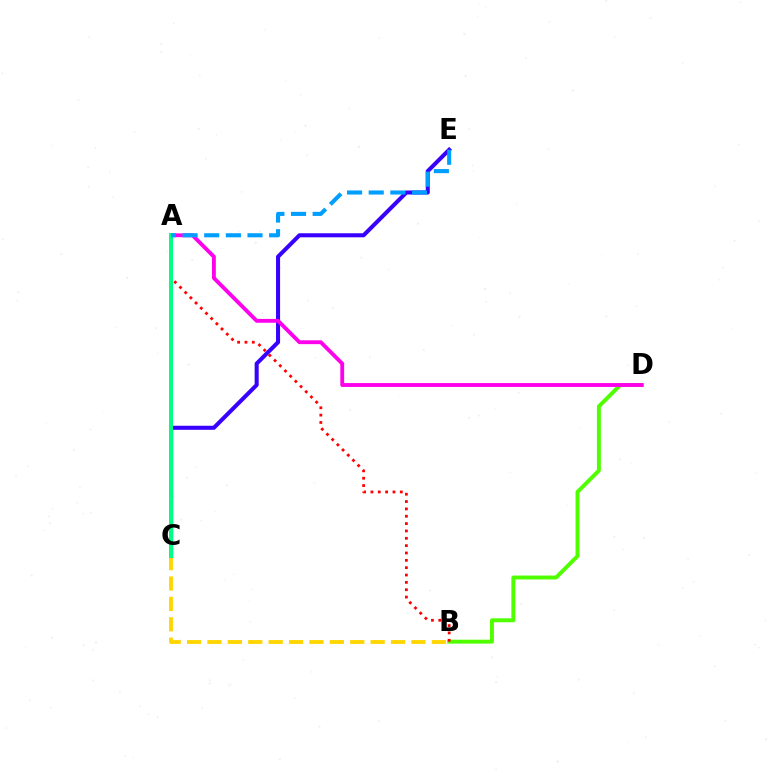{('C', 'E'): [{'color': '#3700ff', 'line_style': 'solid', 'thickness': 2.91}], ('B', 'D'): [{'color': '#4fff00', 'line_style': 'solid', 'thickness': 2.82}], ('B', 'C'): [{'color': '#ffd500', 'line_style': 'dashed', 'thickness': 2.77}], ('A', 'B'): [{'color': '#ff0000', 'line_style': 'dotted', 'thickness': 2.0}], ('A', 'D'): [{'color': '#ff00ed', 'line_style': 'solid', 'thickness': 2.78}], ('A', 'C'): [{'color': '#00ff86', 'line_style': 'solid', 'thickness': 2.87}], ('A', 'E'): [{'color': '#009eff', 'line_style': 'dashed', 'thickness': 2.94}]}